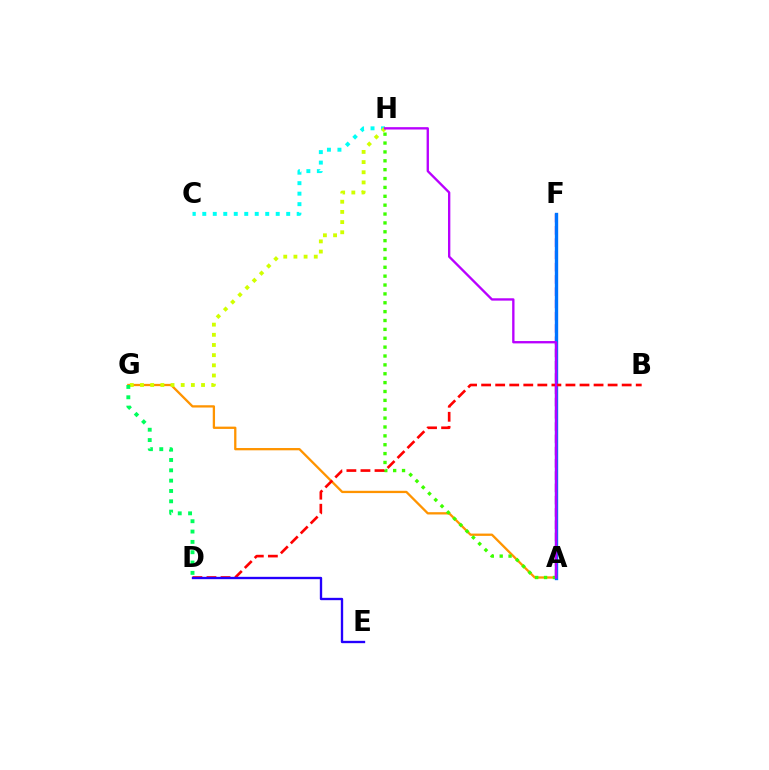{('C', 'H'): [{'color': '#00fff6', 'line_style': 'dotted', 'thickness': 2.85}], ('A', 'F'): [{'color': '#ff00ac', 'line_style': 'dashed', 'thickness': 1.67}, {'color': '#0074ff', 'line_style': 'solid', 'thickness': 2.42}], ('A', 'G'): [{'color': '#ff9400', 'line_style': 'solid', 'thickness': 1.65}], ('A', 'H'): [{'color': '#3dff00', 'line_style': 'dotted', 'thickness': 2.41}, {'color': '#b900ff', 'line_style': 'solid', 'thickness': 1.69}], ('G', 'H'): [{'color': '#d1ff00', 'line_style': 'dotted', 'thickness': 2.76}], ('B', 'D'): [{'color': '#ff0000', 'line_style': 'dashed', 'thickness': 1.91}], ('D', 'E'): [{'color': '#2500ff', 'line_style': 'solid', 'thickness': 1.69}], ('D', 'G'): [{'color': '#00ff5c', 'line_style': 'dotted', 'thickness': 2.81}]}